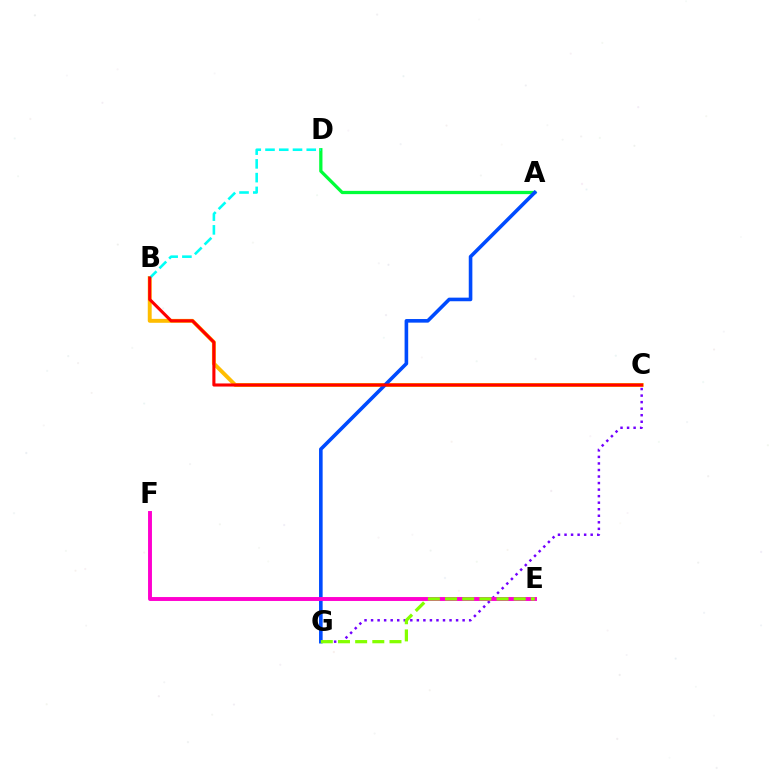{('C', 'G'): [{'color': '#7200ff', 'line_style': 'dotted', 'thickness': 1.78}], ('A', 'D'): [{'color': '#00ff39', 'line_style': 'solid', 'thickness': 2.35}], ('B', 'C'): [{'color': '#ffbd00', 'line_style': 'solid', 'thickness': 2.82}, {'color': '#ff0000', 'line_style': 'solid', 'thickness': 2.23}], ('A', 'G'): [{'color': '#004bff', 'line_style': 'solid', 'thickness': 2.59}], ('E', 'F'): [{'color': '#ff00cf', 'line_style': 'solid', 'thickness': 2.82}], ('B', 'D'): [{'color': '#00fff6', 'line_style': 'dashed', 'thickness': 1.87}], ('E', 'G'): [{'color': '#84ff00', 'line_style': 'dashed', 'thickness': 2.33}]}